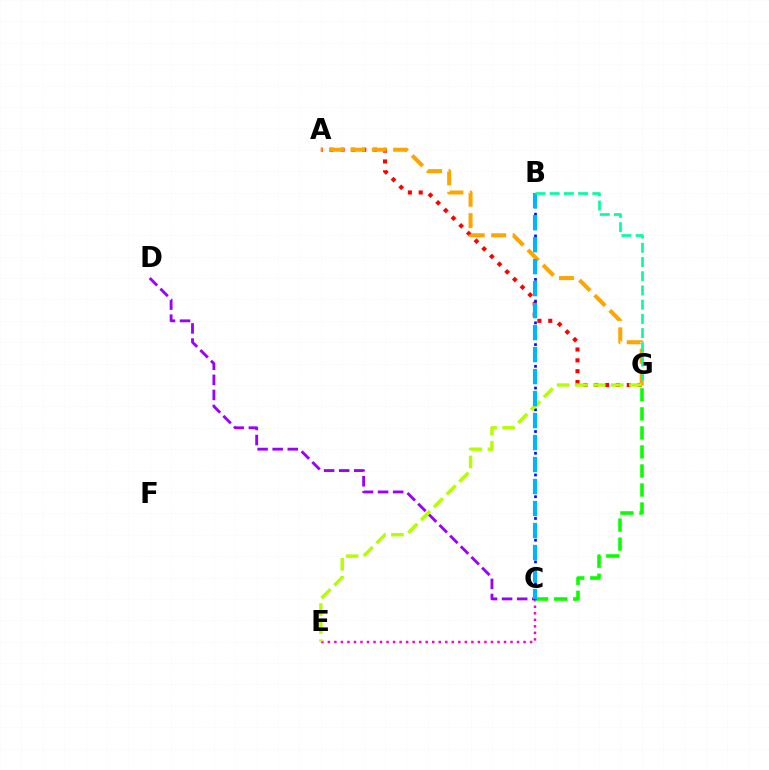{('A', 'G'): [{'color': '#ff0000', 'line_style': 'dotted', 'thickness': 2.95}, {'color': '#ffa500', 'line_style': 'dashed', 'thickness': 2.9}], ('C', 'E'): [{'color': '#ff00bd', 'line_style': 'dotted', 'thickness': 1.77}], ('C', 'D'): [{'color': '#9b00ff', 'line_style': 'dashed', 'thickness': 2.05}], ('C', 'G'): [{'color': '#08ff00', 'line_style': 'dashed', 'thickness': 2.59}], ('B', 'C'): [{'color': '#0010ff', 'line_style': 'dotted', 'thickness': 1.97}, {'color': '#00b5ff', 'line_style': 'dashed', 'thickness': 2.99}], ('E', 'G'): [{'color': '#b3ff00', 'line_style': 'dashed', 'thickness': 2.45}], ('B', 'G'): [{'color': '#00ff9d', 'line_style': 'dashed', 'thickness': 1.93}]}